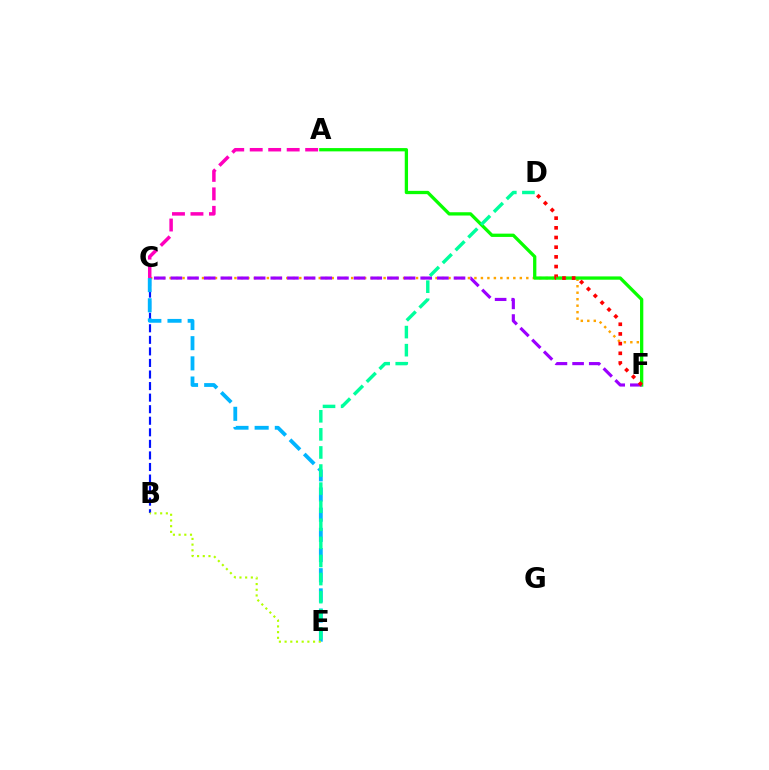{('C', 'F'): [{'color': '#ffa500', 'line_style': 'dotted', 'thickness': 1.76}, {'color': '#9b00ff', 'line_style': 'dashed', 'thickness': 2.26}], ('B', 'C'): [{'color': '#0010ff', 'line_style': 'dashed', 'thickness': 1.57}], ('A', 'F'): [{'color': '#08ff00', 'line_style': 'solid', 'thickness': 2.37}], ('C', 'E'): [{'color': '#00b5ff', 'line_style': 'dashed', 'thickness': 2.74}], ('A', 'C'): [{'color': '#ff00bd', 'line_style': 'dashed', 'thickness': 2.51}], ('D', 'F'): [{'color': '#ff0000', 'line_style': 'dotted', 'thickness': 2.63}], ('B', 'E'): [{'color': '#b3ff00', 'line_style': 'dotted', 'thickness': 1.55}], ('D', 'E'): [{'color': '#00ff9d', 'line_style': 'dashed', 'thickness': 2.46}]}